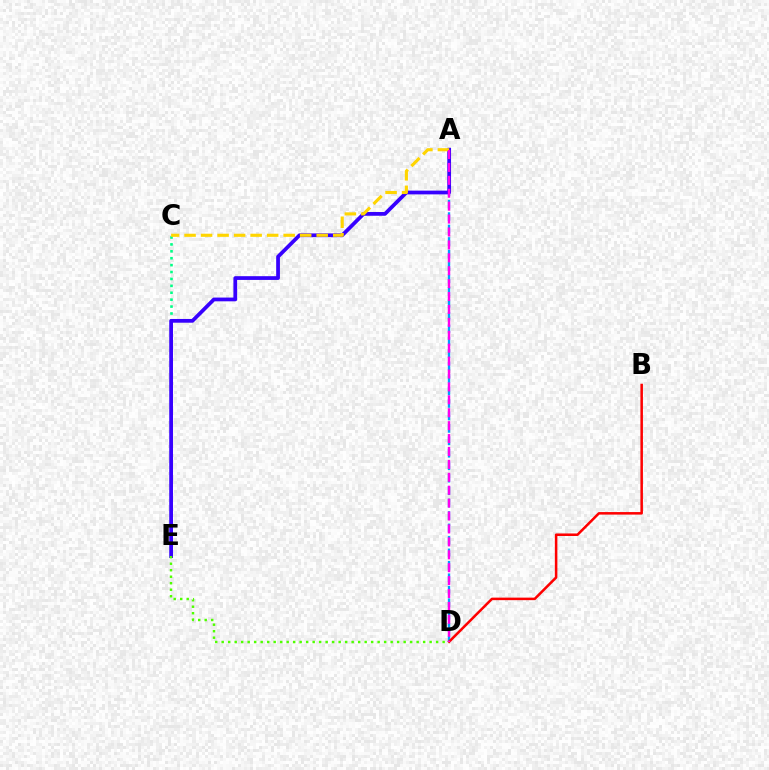{('A', 'D'): [{'color': '#009eff', 'line_style': 'dashed', 'thickness': 1.69}, {'color': '#ff00ed', 'line_style': 'dashed', 'thickness': 1.75}], ('C', 'E'): [{'color': '#00ff86', 'line_style': 'dotted', 'thickness': 1.88}], ('B', 'D'): [{'color': '#ff0000', 'line_style': 'solid', 'thickness': 1.82}], ('A', 'E'): [{'color': '#3700ff', 'line_style': 'solid', 'thickness': 2.7}], ('A', 'C'): [{'color': '#ffd500', 'line_style': 'dashed', 'thickness': 2.24}], ('D', 'E'): [{'color': '#4fff00', 'line_style': 'dotted', 'thickness': 1.77}]}